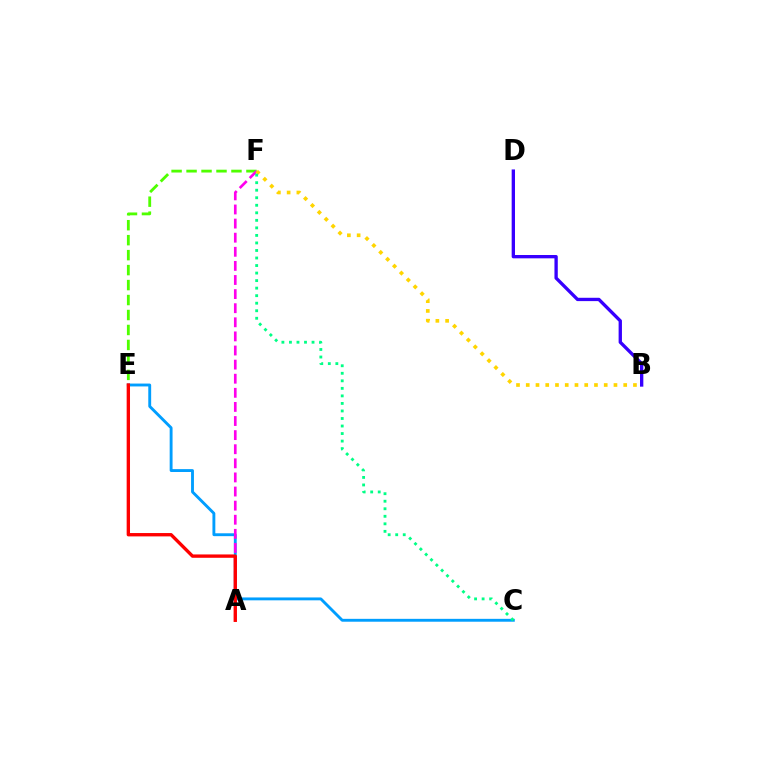{('B', 'D'): [{'color': '#3700ff', 'line_style': 'solid', 'thickness': 2.4}], ('E', 'F'): [{'color': '#4fff00', 'line_style': 'dashed', 'thickness': 2.03}], ('C', 'E'): [{'color': '#009eff', 'line_style': 'solid', 'thickness': 2.07}], ('A', 'F'): [{'color': '#ff00ed', 'line_style': 'dashed', 'thickness': 1.92}], ('A', 'E'): [{'color': '#ff0000', 'line_style': 'solid', 'thickness': 2.41}], ('B', 'F'): [{'color': '#ffd500', 'line_style': 'dotted', 'thickness': 2.65}], ('C', 'F'): [{'color': '#00ff86', 'line_style': 'dotted', 'thickness': 2.05}]}